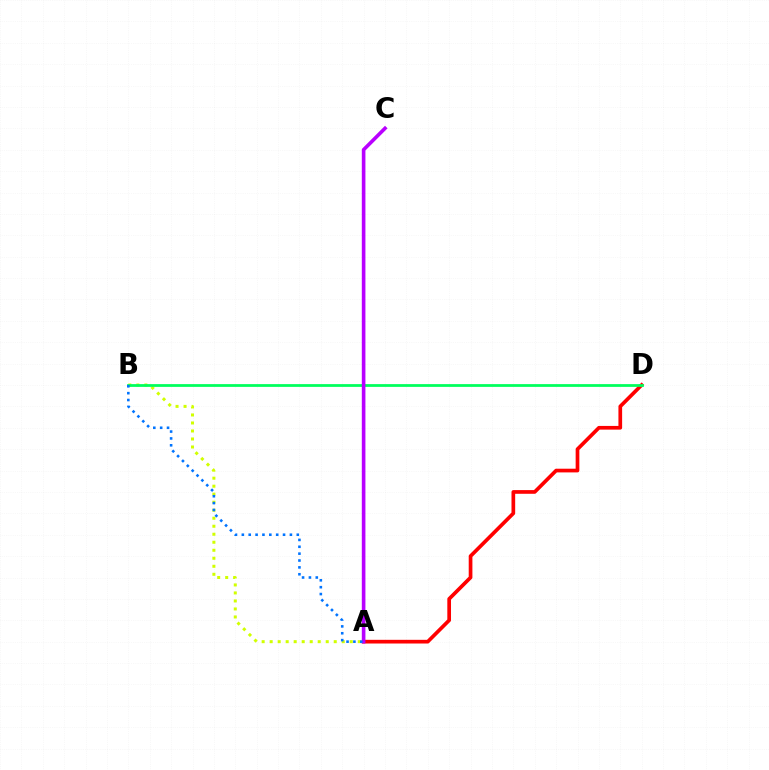{('A', 'D'): [{'color': '#ff0000', 'line_style': 'solid', 'thickness': 2.66}], ('A', 'B'): [{'color': '#d1ff00', 'line_style': 'dotted', 'thickness': 2.18}, {'color': '#0074ff', 'line_style': 'dotted', 'thickness': 1.87}], ('B', 'D'): [{'color': '#00ff5c', 'line_style': 'solid', 'thickness': 1.99}], ('A', 'C'): [{'color': '#b900ff', 'line_style': 'solid', 'thickness': 2.6}]}